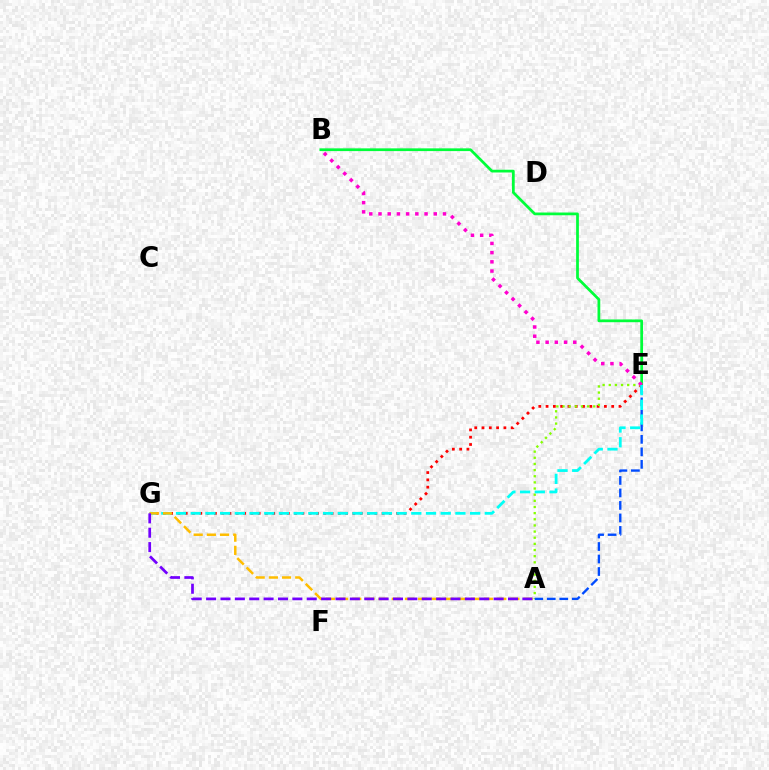{('B', 'E'): [{'color': '#00ff39', 'line_style': 'solid', 'thickness': 1.98}, {'color': '#ff00cf', 'line_style': 'dotted', 'thickness': 2.5}], ('E', 'G'): [{'color': '#ff0000', 'line_style': 'dotted', 'thickness': 1.98}, {'color': '#00fff6', 'line_style': 'dashed', 'thickness': 2.0}], ('A', 'E'): [{'color': '#84ff00', 'line_style': 'dotted', 'thickness': 1.67}, {'color': '#004bff', 'line_style': 'dashed', 'thickness': 1.7}], ('A', 'G'): [{'color': '#ffbd00', 'line_style': 'dashed', 'thickness': 1.79}, {'color': '#7200ff', 'line_style': 'dashed', 'thickness': 1.95}]}